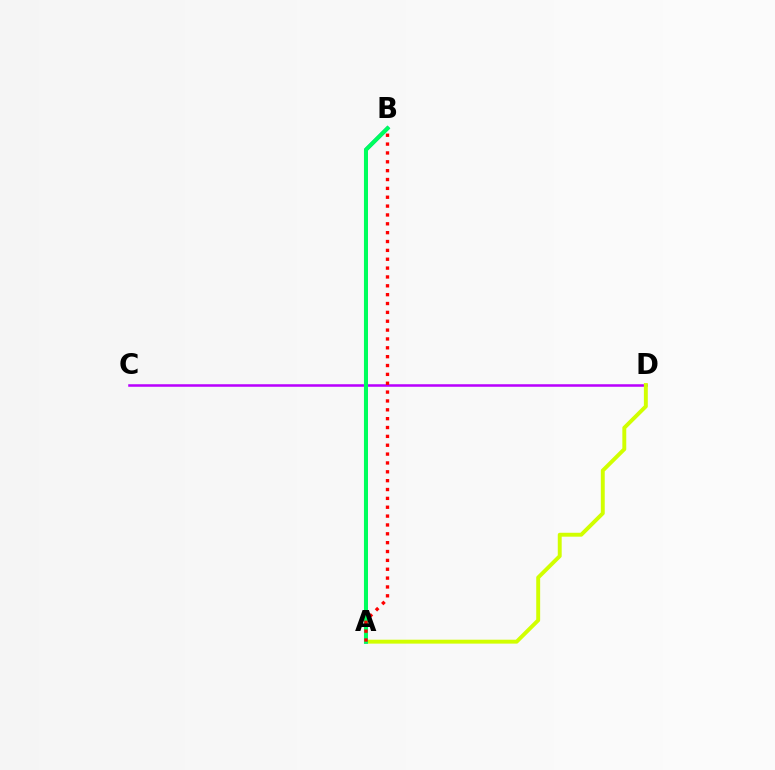{('C', 'D'): [{'color': '#b900ff', 'line_style': 'solid', 'thickness': 1.82}], ('A', 'D'): [{'color': '#d1ff00', 'line_style': 'solid', 'thickness': 2.82}], ('A', 'B'): [{'color': '#0074ff', 'line_style': 'solid', 'thickness': 2.69}, {'color': '#00ff5c', 'line_style': 'solid', 'thickness': 2.9}, {'color': '#ff0000', 'line_style': 'dotted', 'thickness': 2.41}]}